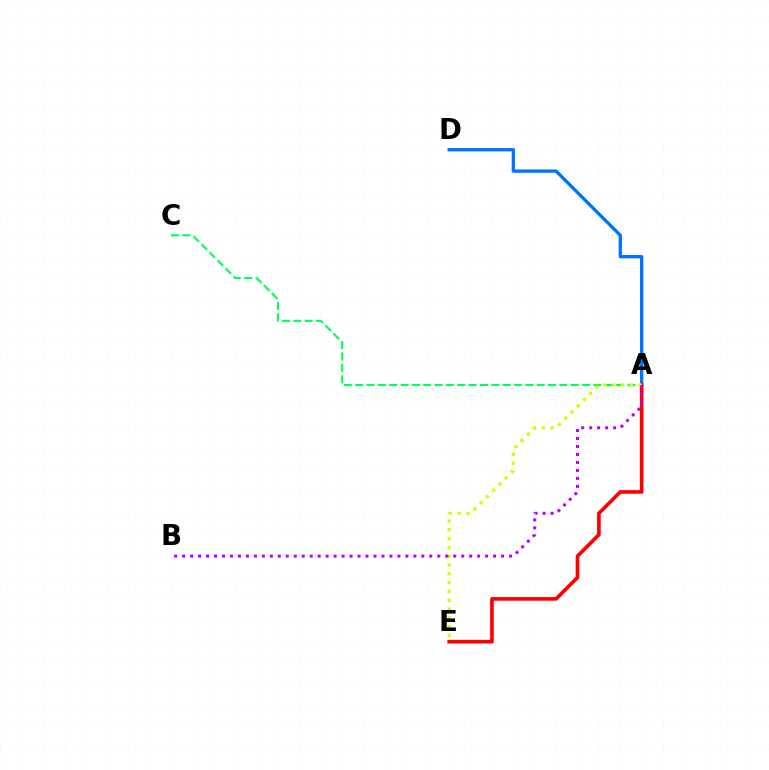{('A', 'D'): [{'color': '#0074ff', 'line_style': 'solid', 'thickness': 2.38}], ('A', 'E'): [{'color': '#ff0000', 'line_style': 'solid', 'thickness': 2.63}, {'color': '#d1ff00', 'line_style': 'dotted', 'thickness': 2.39}], ('A', 'C'): [{'color': '#00ff5c', 'line_style': 'dashed', 'thickness': 1.54}], ('A', 'B'): [{'color': '#b900ff', 'line_style': 'dotted', 'thickness': 2.17}]}